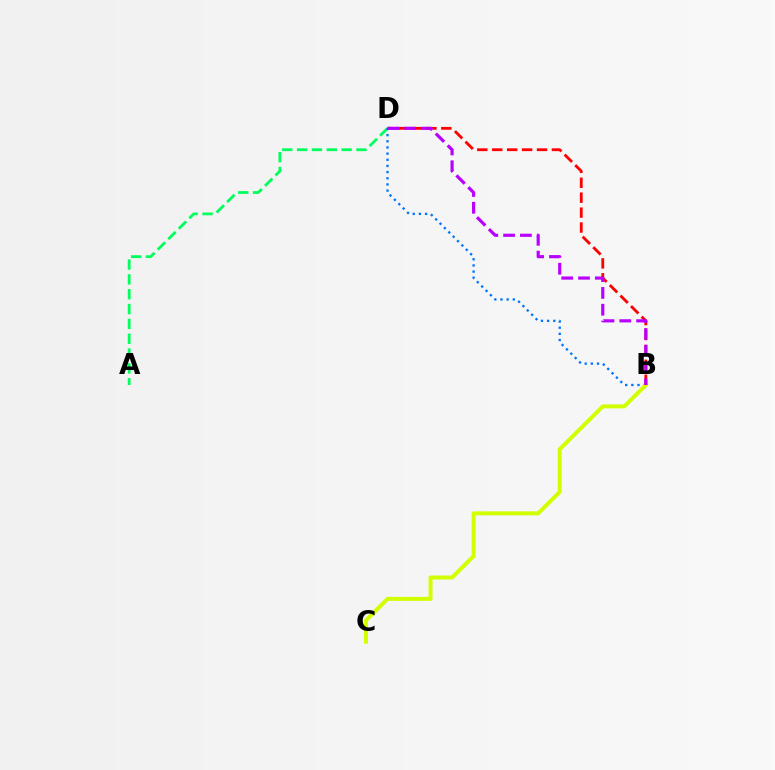{('A', 'D'): [{'color': '#00ff5c', 'line_style': 'dashed', 'thickness': 2.02}], ('B', 'D'): [{'color': '#0074ff', 'line_style': 'dotted', 'thickness': 1.67}, {'color': '#ff0000', 'line_style': 'dashed', 'thickness': 2.03}, {'color': '#b900ff', 'line_style': 'dashed', 'thickness': 2.28}], ('B', 'C'): [{'color': '#d1ff00', 'line_style': 'solid', 'thickness': 2.86}]}